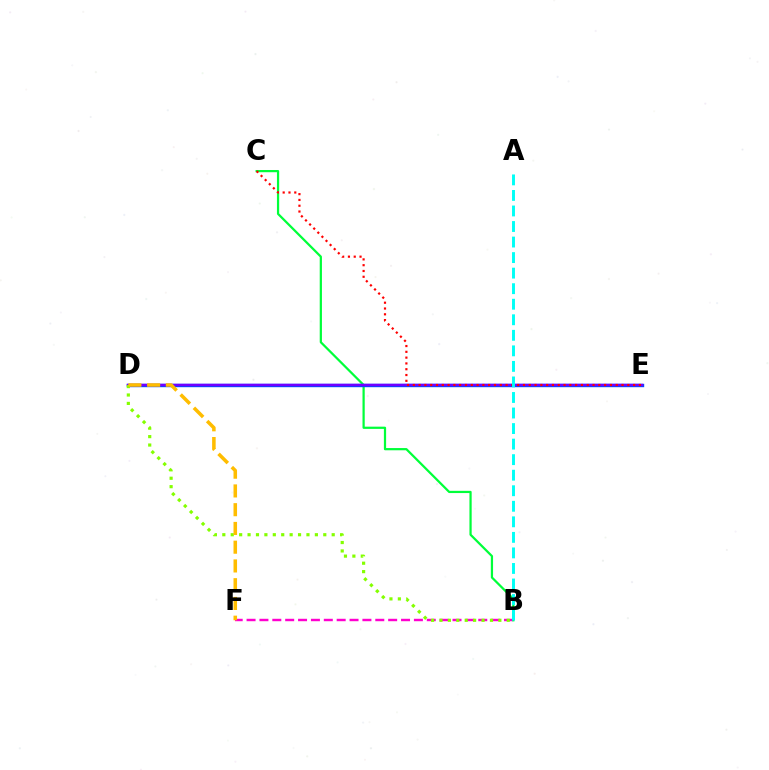{('B', 'F'): [{'color': '#ff00cf', 'line_style': 'dashed', 'thickness': 1.75}], ('B', 'C'): [{'color': '#00ff39', 'line_style': 'solid', 'thickness': 1.6}], ('D', 'E'): [{'color': '#004bff', 'line_style': 'solid', 'thickness': 2.44}, {'color': '#7200ff', 'line_style': 'solid', 'thickness': 1.76}], ('B', 'D'): [{'color': '#84ff00', 'line_style': 'dotted', 'thickness': 2.29}], ('C', 'E'): [{'color': '#ff0000', 'line_style': 'dotted', 'thickness': 1.58}], ('D', 'F'): [{'color': '#ffbd00', 'line_style': 'dashed', 'thickness': 2.55}], ('A', 'B'): [{'color': '#00fff6', 'line_style': 'dashed', 'thickness': 2.11}]}